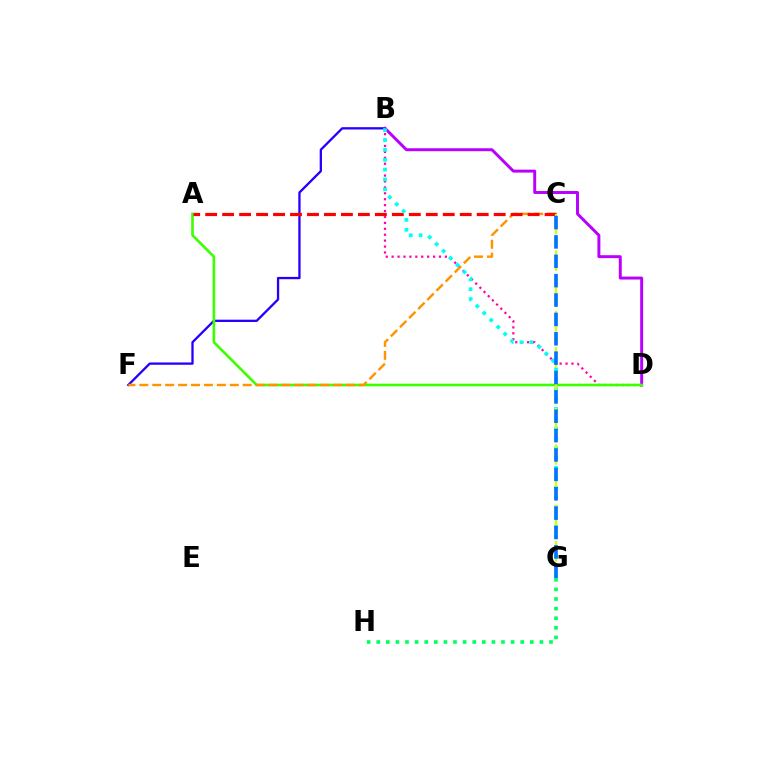{('B', 'D'): [{'color': '#ff00ac', 'line_style': 'dotted', 'thickness': 1.61}, {'color': '#b900ff', 'line_style': 'solid', 'thickness': 2.13}], ('B', 'F'): [{'color': '#2500ff', 'line_style': 'solid', 'thickness': 1.66}], ('G', 'H'): [{'color': '#00ff5c', 'line_style': 'dotted', 'thickness': 2.61}], ('A', 'D'): [{'color': '#3dff00', 'line_style': 'solid', 'thickness': 1.89}], ('C', 'F'): [{'color': '#ff9400', 'line_style': 'dashed', 'thickness': 1.75}], ('A', 'C'): [{'color': '#ff0000', 'line_style': 'dashed', 'thickness': 2.31}], ('B', 'G'): [{'color': '#00fff6', 'line_style': 'dotted', 'thickness': 2.68}], ('C', 'G'): [{'color': '#d1ff00', 'line_style': 'dashed', 'thickness': 1.65}, {'color': '#0074ff', 'line_style': 'dashed', 'thickness': 2.63}]}